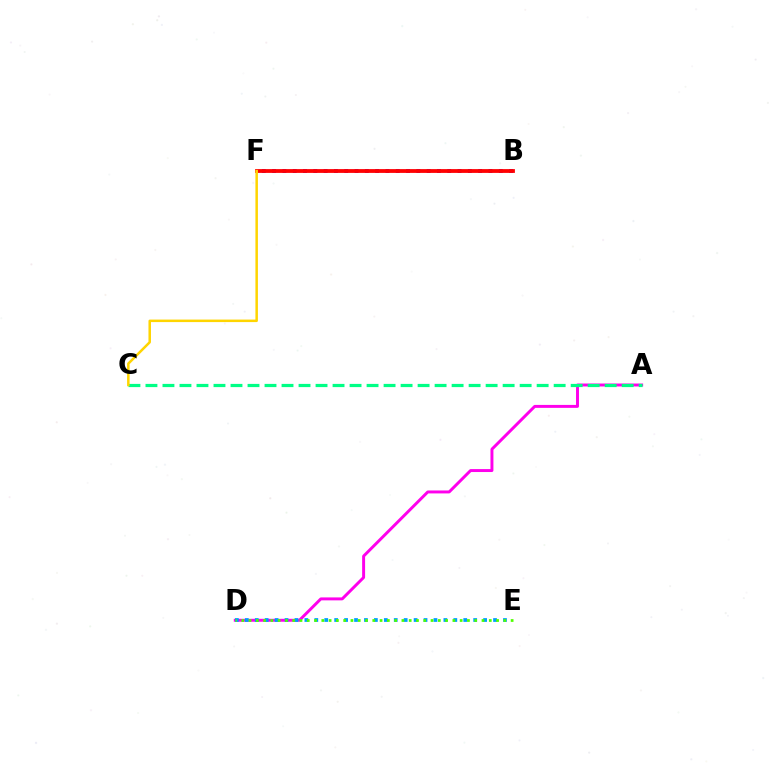{('A', 'D'): [{'color': '#ff00ed', 'line_style': 'solid', 'thickness': 2.12}], ('B', 'F'): [{'color': '#3700ff', 'line_style': 'dotted', 'thickness': 2.8}, {'color': '#ff0000', 'line_style': 'solid', 'thickness': 2.73}], ('A', 'C'): [{'color': '#00ff86', 'line_style': 'dashed', 'thickness': 2.31}], ('D', 'E'): [{'color': '#009eff', 'line_style': 'dotted', 'thickness': 2.7}, {'color': '#4fff00', 'line_style': 'dotted', 'thickness': 1.98}], ('C', 'F'): [{'color': '#ffd500', 'line_style': 'solid', 'thickness': 1.81}]}